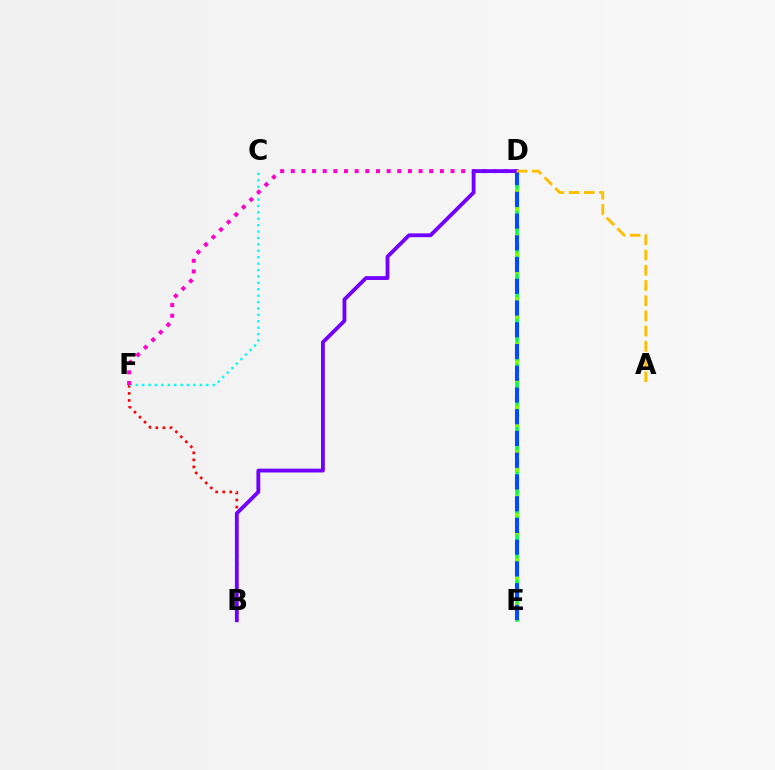{('B', 'F'): [{'color': '#ff0000', 'line_style': 'dotted', 'thickness': 1.92}], ('D', 'E'): [{'color': '#00ff39', 'line_style': 'solid', 'thickness': 2.55}, {'color': '#84ff00', 'line_style': 'dotted', 'thickness': 2.44}, {'color': '#004bff', 'line_style': 'dashed', 'thickness': 2.95}], ('C', 'F'): [{'color': '#00fff6', 'line_style': 'dotted', 'thickness': 1.74}], ('D', 'F'): [{'color': '#ff00cf', 'line_style': 'dotted', 'thickness': 2.89}], ('B', 'D'): [{'color': '#7200ff', 'line_style': 'solid', 'thickness': 2.75}], ('A', 'D'): [{'color': '#ffbd00', 'line_style': 'dashed', 'thickness': 2.07}]}